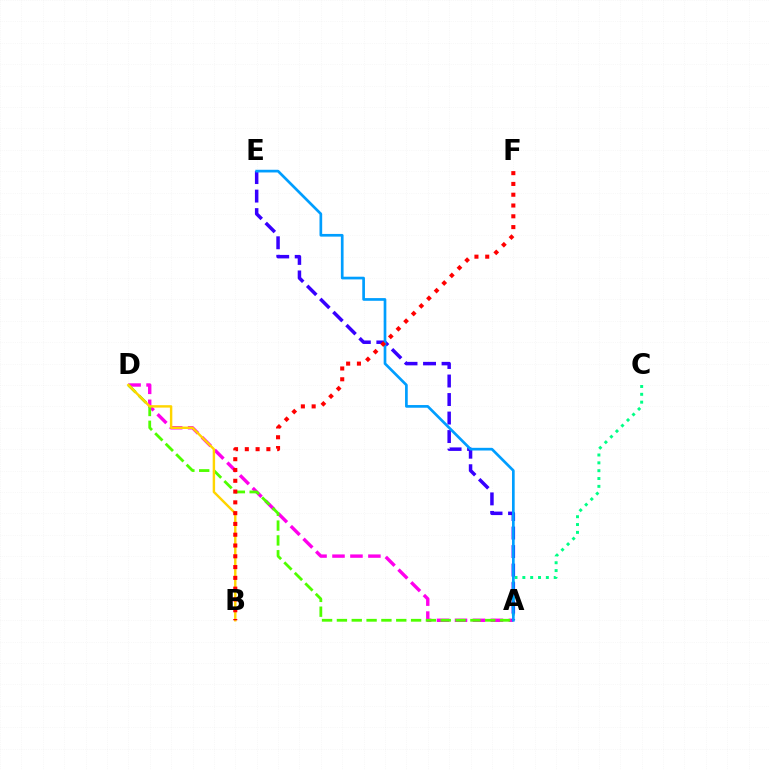{('A', 'D'): [{'color': '#ff00ed', 'line_style': 'dashed', 'thickness': 2.44}, {'color': '#4fff00', 'line_style': 'dashed', 'thickness': 2.01}], ('B', 'D'): [{'color': '#ffd500', 'line_style': 'solid', 'thickness': 1.75}], ('A', 'C'): [{'color': '#00ff86', 'line_style': 'dotted', 'thickness': 2.13}], ('A', 'E'): [{'color': '#3700ff', 'line_style': 'dashed', 'thickness': 2.52}, {'color': '#009eff', 'line_style': 'solid', 'thickness': 1.94}], ('B', 'F'): [{'color': '#ff0000', 'line_style': 'dotted', 'thickness': 2.93}]}